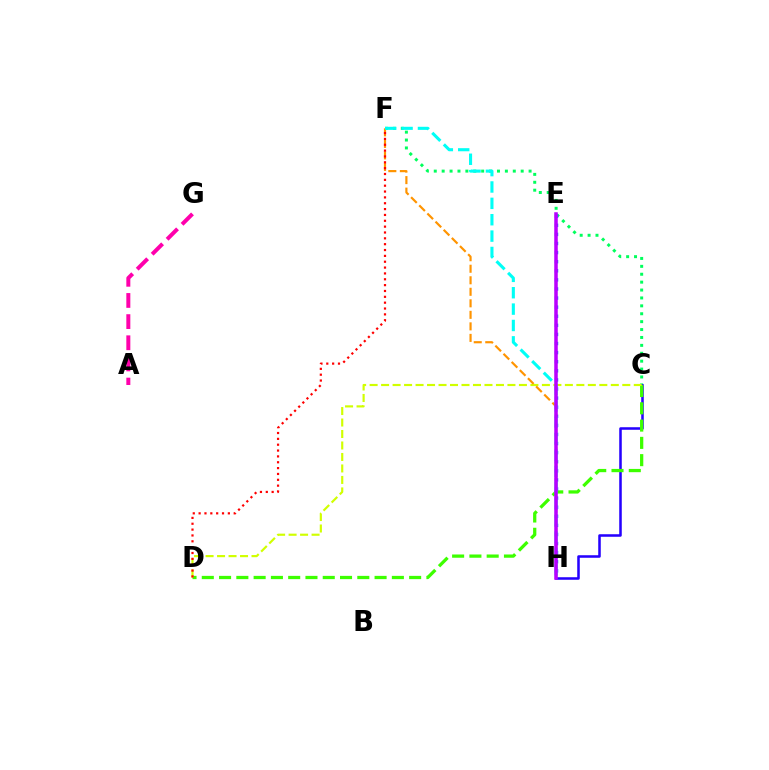{('C', 'F'): [{'color': '#00ff5c', 'line_style': 'dotted', 'thickness': 2.15}], ('C', 'H'): [{'color': '#2500ff', 'line_style': 'solid', 'thickness': 1.83}], ('C', 'D'): [{'color': '#3dff00', 'line_style': 'dashed', 'thickness': 2.35}, {'color': '#d1ff00', 'line_style': 'dashed', 'thickness': 1.56}], ('A', 'G'): [{'color': '#ff00ac', 'line_style': 'dashed', 'thickness': 2.87}], ('E', 'H'): [{'color': '#0074ff', 'line_style': 'dotted', 'thickness': 2.47}, {'color': '#b900ff', 'line_style': 'solid', 'thickness': 2.53}], ('F', 'H'): [{'color': '#ff9400', 'line_style': 'dashed', 'thickness': 1.57}, {'color': '#00fff6', 'line_style': 'dashed', 'thickness': 2.22}], ('D', 'F'): [{'color': '#ff0000', 'line_style': 'dotted', 'thickness': 1.59}]}